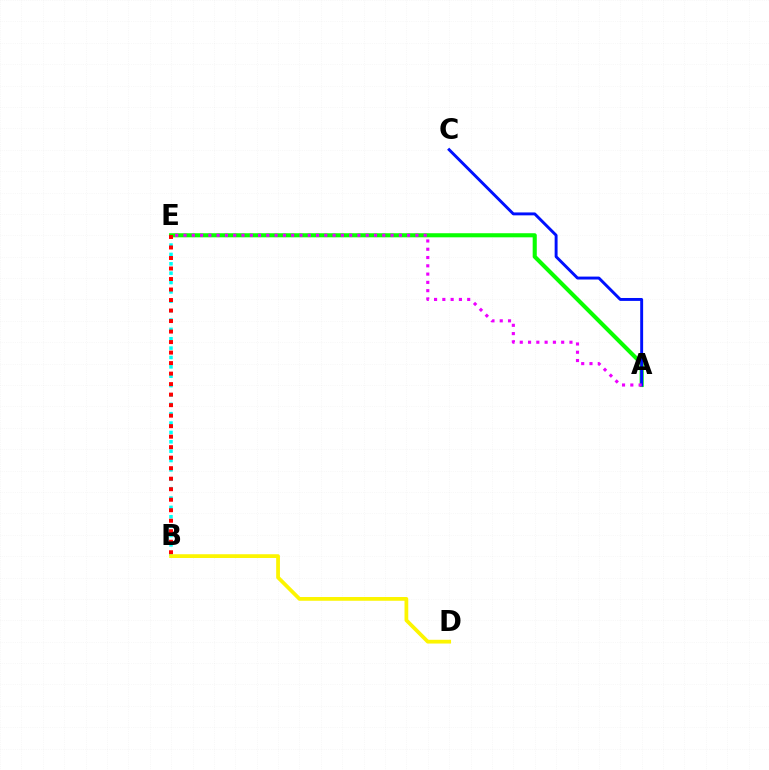{('B', 'E'): [{'color': '#00fff6', 'line_style': 'dotted', 'thickness': 2.55}, {'color': '#ff0000', 'line_style': 'dotted', 'thickness': 2.86}], ('A', 'E'): [{'color': '#08ff00', 'line_style': 'solid', 'thickness': 2.95}, {'color': '#ee00ff', 'line_style': 'dotted', 'thickness': 2.25}], ('A', 'C'): [{'color': '#0010ff', 'line_style': 'solid', 'thickness': 2.1}], ('B', 'D'): [{'color': '#fcf500', 'line_style': 'solid', 'thickness': 2.7}]}